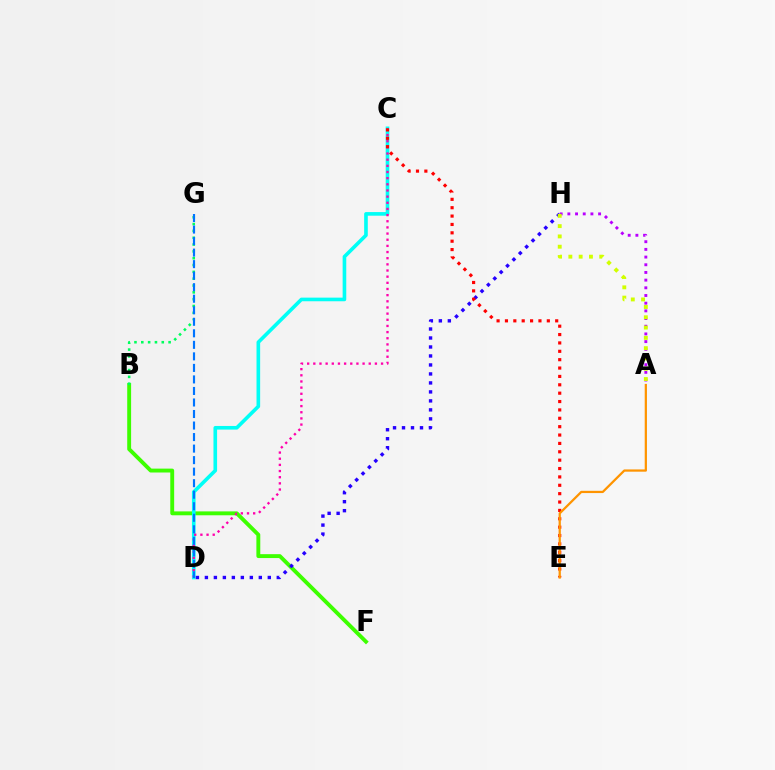{('B', 'F'): [{'color': '#3dff00', 'line_style': 'solid', 'thickness': 2.8}], ('C', 'D'): [{'color': '#00fff6', 'line_style': 'solid', 'thickness': 2.61}, {'color': '#ff00ac', 'line_style': 'dotted', 'thickness': 1.67}], ('D', 'H'): [{'color': '#2500ff', 'line_style': 'dotted', 'thickness': 2.44}], ('B', 'G'): [{'color': '#00ff5c', 'line_style': 'dotted', 'thickness': 1.86}], ('D', 'G'): [{'color': '#0074ff', 'line_style': 'dashed', 'thickness': 1.57}], ('C', 'E'): [{'color': '#ff0000', 'line_style': 'dotted', 'thickness': 2.28}], ('A', 'H'): [{'color': '#b900ff', 'line_style': 'dotted', 'thickness': 2.09}, {'color': '#d1ff00', 'line_style': 'dotted', 'thickness': 2.8}], ('A', 'E'): [{'color': '#ff9400', 'line_style': 'solid', 'thickness': 1.62}]}